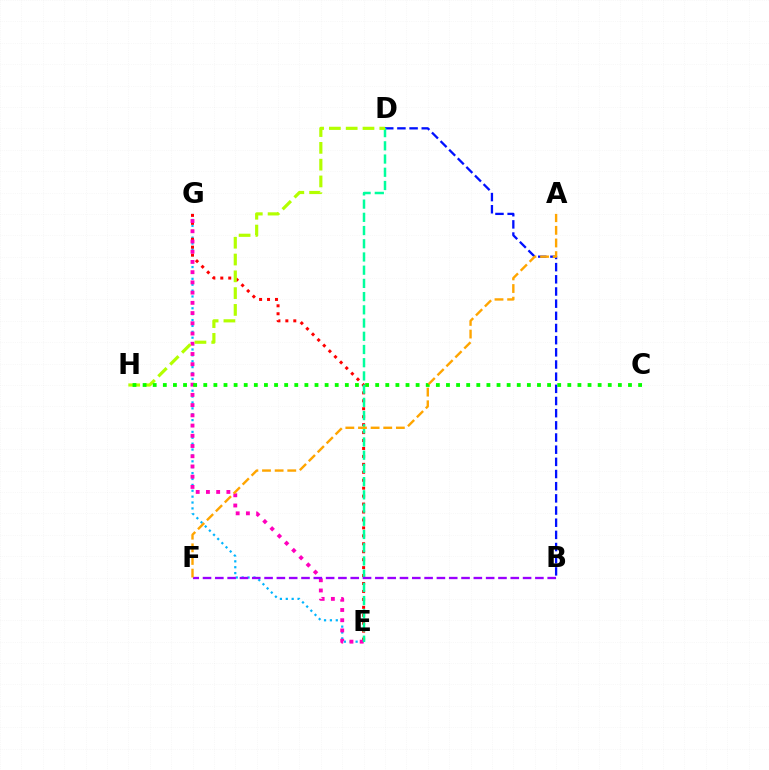{('E', 'G'): [{'color': '#00b5ff', 'line_style': 'dotted', 'thickness': 1.6}, {'color': '#ff0000', 'line_style': 'dotted', 'thickness': 2.16}, {'color': '#ff00bd', 'line_style': 'dotted', 'thickness': 2.78}], ('B', 'D'): [{'color': '#0010ff', 'line_style': 'dashed', 'thickness': 1.65}], ('D', 'E'): [{'color': '#00ff9d', 'line_style': 'dashed', 'thickness': 1.8}], ('B', 'F'): [{'color': '#9b00ff', 'line_style': 'dashed', 'thickness': 1.67}], ('D', 'H'): [{'color': '#b3ff00', 'line_style': 'dashed', 'thickness': 2.28}], ('C', 'H'): [{'color': '#08ff00', 'line_style': 'dotted', 'thickness': 2.75}], ('A', 'F'): [{'color': '#ffa500', 'line_style': 'dashed', 'thickness': 1.72}]}